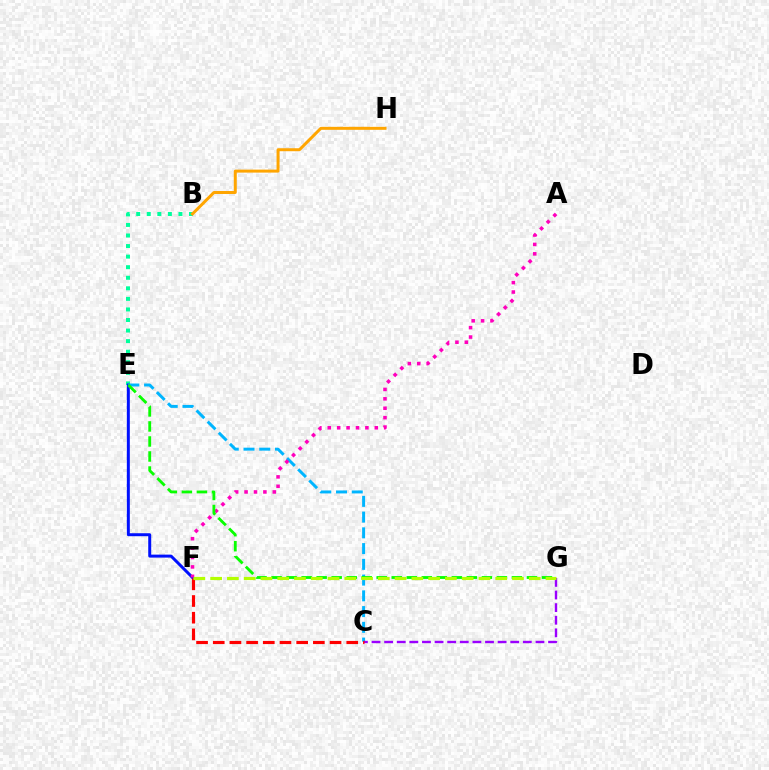{('B', 'E'): [{'color': '#00ff9d', 'line_style': 'dotted', 'thickness': 2.87}], ('E', 'F'): [{'color': '#0010ff', 'line_style': 'solid', 'thickness': 2.15}], ('C', 'E'): [{'color': '#00b5ff', 'line_style': 'dashed', 'thickness': 2.14}], ('C', 'G'): [{'color': '#9b00ff', 'line_style': 'dashed', 'thickness': 1.71}], ('A', 'F'): [{'color': '#ff00bd', 'line_style': 'dotted', 'thickness': 2.56}], ('C', 'F'): [{'color': '#ff0000', 'line_style': 'dashed', 'thickness': 2.27}], ('E', 'G'): [{'color': '#08ff00', 'line_style': 'dashed', 'thickness': 2.04}], ('F', 'G'): [{'color': '#b3ff00', 'line_style': 'dashed', 'thickness': 2.28}], ('B', 'H'): [{'color': '#ffa500', 'line_style': 'solid', 'thickness': 2.15}]}